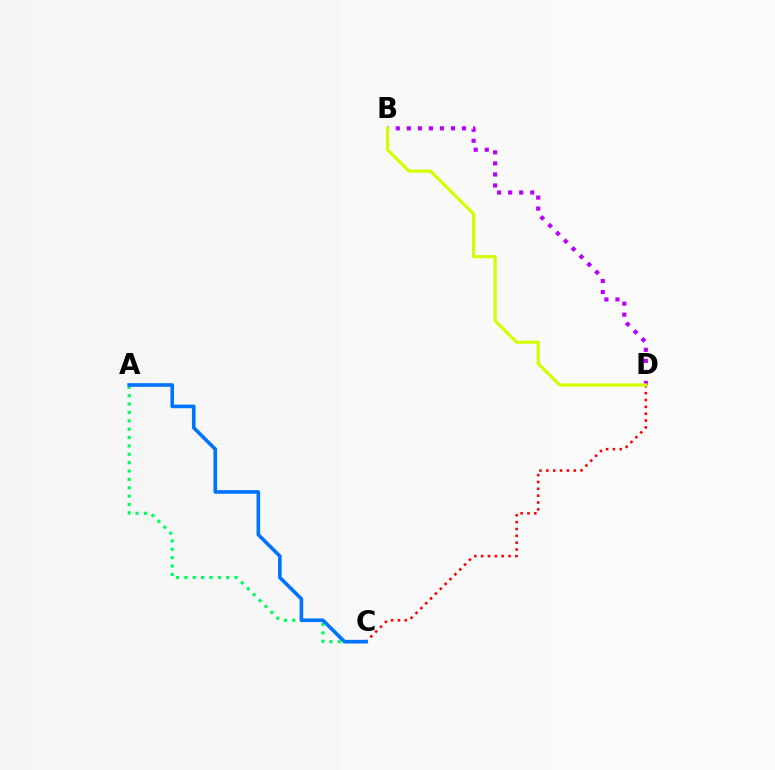{('A', 'C'): [{'color': '#00ff5c', 'line_style': 'dotted', 'thickness': 2.27}, {'color': '#0074ff', 'line_style': 'solid', 'thickness': 2.61}], ('B', 'D'): [{'color': '#b900ff', 'line_style': 'dotted', 'thickness': 3.0}, {'color': '#d1ff00', 'line_style': 'solid', 'thickness': 2.29}], ('C', 'D'): [{'color': '#ff0000', 'line_style': 'dotted', 'thickness': 1.86}]}